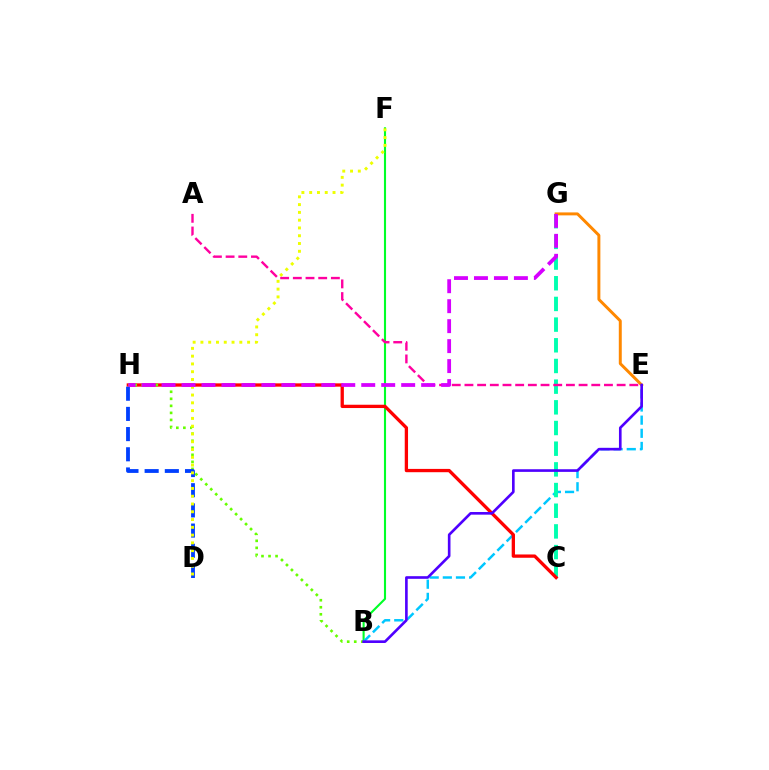{('B', 'F'): [{'color': '#00ff27', 'line_style': 'solid', 'thickness': 1.52}], ('B', 'E'): [{'color': '#00c7ff', 'line_style': 'dashed', 'thickness': 1.78}, {'color': '#4f00ff', 'line_style': 'solid', 'thickness': 1.9}], ('C', 'G'): [{'color': '#00ffaf', 'line_style': 'dashed', 'thickness': 2.81}], ('C', 'H'): [{'color': '#ff0000', 'line_style': 'solid', 'thickness': 2.38}], ('B', 'H'): [{'color': '#66ff00', 'line_style': 'dotted', 'thickness': 1.91}], ('E', 'G'): [{'color': '#ff8800', 'line_style': 'solid', 'thickness': 2.13}], ('D', 'H'): [{'color': '#003fff', 'line_style': 'dashed', 'thickness': 2.74}], ('D', 'F'): [{'color': '#eeff00', 'line_style': 'dotted', 'thickness': 2.11}], ('A', 'E'): [{'color': '#ff00a0', 'line_style': 'dashed', 'thickness': 1.72}], ('G', 'H'): [{'color': '#d600ff', 'line_style': 'dashed', 'thickness': 2.71}]}